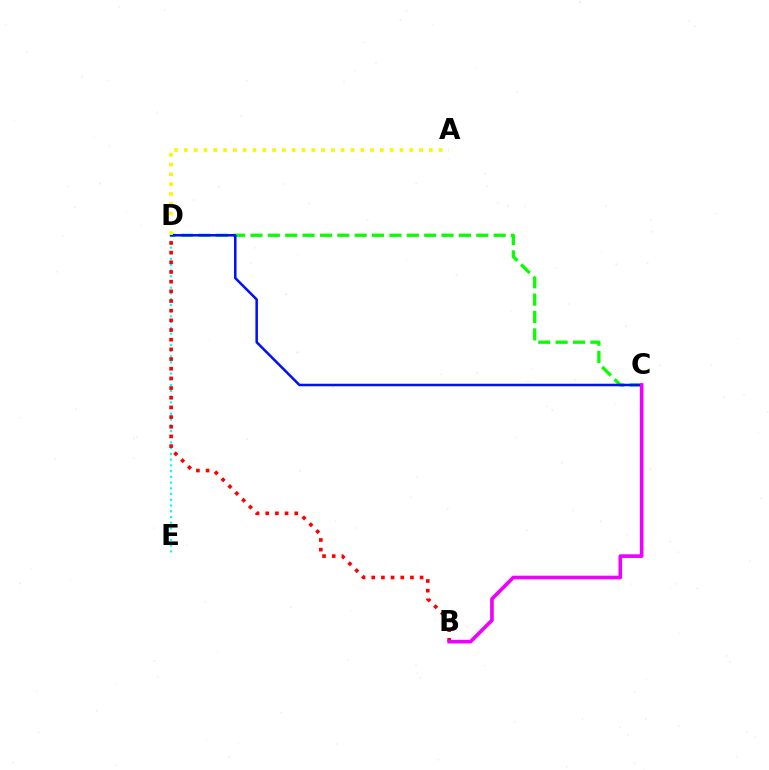{('C', 'D'): [{'color': '#08ff00', 'line_style': 'dashed', 'thickness': 2.36}, {'color': '#0010ff', 'line_style': 'solid', 'thickness': 1.82}], ('D', 'E'): [{'color': '#00fff6', 'line_style': 'dotted', 'thickness': 1.56}], ('B', 'D'): [{'color': '#ff0000', 'line_style': 'dotted', 'thickness': 2.63}], ('A', 'D'): [{'color': '#fcf500', 'line_style': 'dotted', 'thickness': 2.66}], ('B', 'C'): [{'color': '#ee00ff', 'line_style': 'solid', 'thickness': 2.61}]}